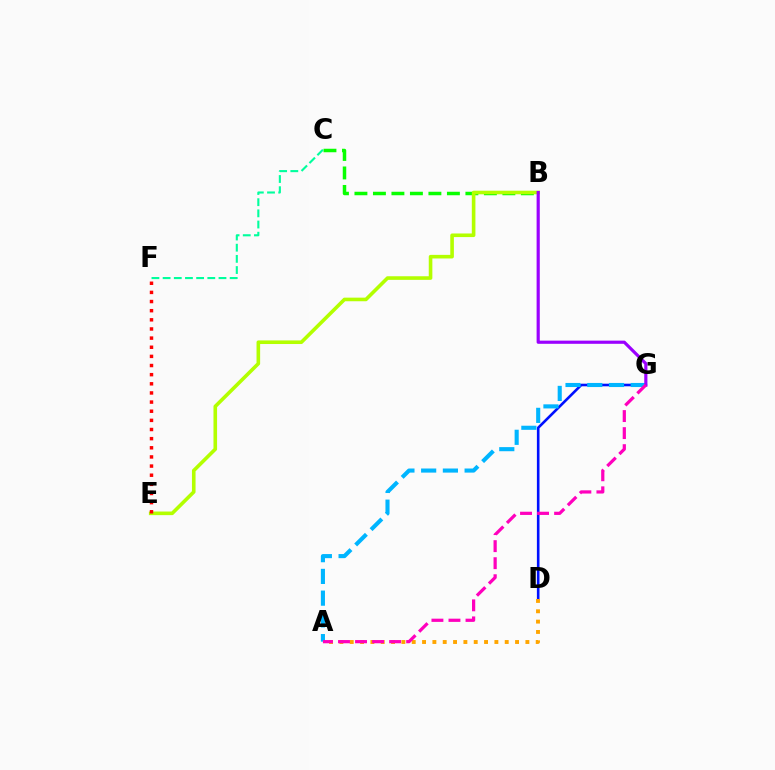{('D', 'G'): [{'color': '#0010ff', 'line_style': 'solid', 'thickness': 1.88}], ('A', 'D'): [{'color': '#ffa500', 'line_style': 'dotted', 'thickness': 2.81}], ('A', 'G'): [{'color': '#00b5ff', 'line_style': 'dashed', 'thickness': 2.95}, {'color': '#ff00bd', 'line_style': 'dashed', 'thickness': 2.31}], ('B', 'C'): [{'color': '#08ff00', 'line_style': 'dashed', 'thickness': 2.51}], ('B', 'E'): [{'color': '#b3ff00', 'line_style': 'solid', 'thickness': 2.59}], ('C', 'F'): [{'color': '#00ff9d', 'line_style': 'dashed', 'thickness': 1.52}], ('B', 'G'): [{'color': '#9b00ff', 'line_style': 'solid', 'thickness': 2.28}], ('E', 'F'): [{'color': '#ff0000', 'line_style': 'dotted', 'thickness': 2.48}]}